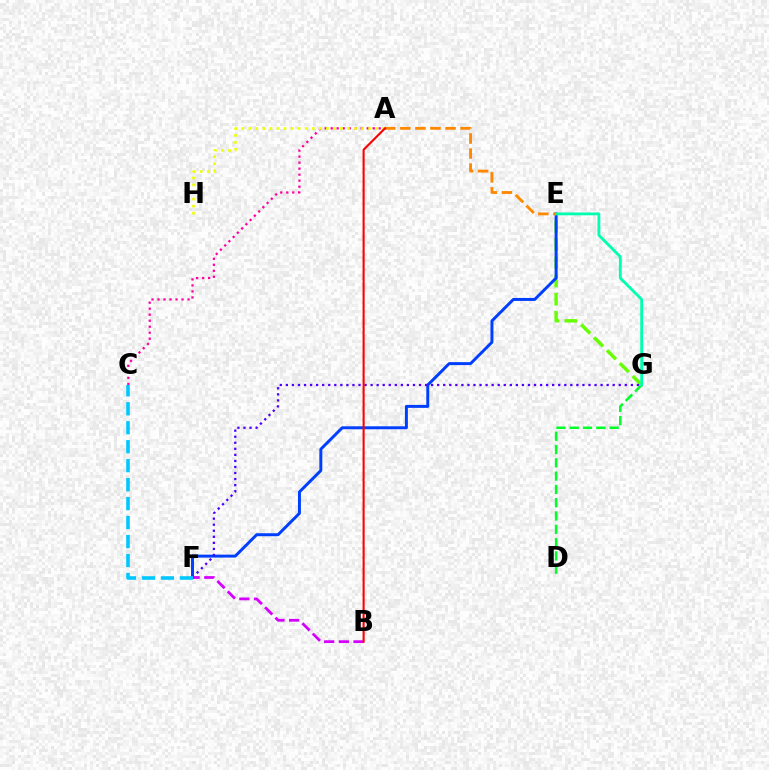{('E', 'G'): [{'color': '#66ff00', 'line_style': 'dashed', 'thickness': 2.47}, {'color': '#00ffaf', 'line_style': 'solid', 'thickness': 2.04}], ('E', 'F'): [{'color': '#003fff', 'line_style': 'solid', 'thickness': 2.13}], ('A', 'C'): [{'color': '#ff00a0', 'line_style': 'dotted', 'thickness': 1.63}], ('F', 'G'): [{'color': '#4f00ff', 'line_style': 'dotted', 'thickness': 1.64}], ('B', 'F'): [{'color': '#d600ff', 'line_style': 'dashed', 'thickness': 1.99}], ('D', 'G'): [{'color': '#00ff27', 'line_style': 'dashed', 'thickness': 1.81}], ('A', 'E'): [{'color': '#ff8800', 'line_style': 'dashed', 'thickness': 2.05}], ('C', 'F'): [{'color': '#00c7ff', 'line_style': 'dashed', 'thickness': 2.58}], ('A', 'H'): [{'color': '#eeff00', 'line_style': 'dotted', 'thickness': 1.92}], ('A', 'B'): [{'color': '#ff0000', 'line_style': 'solid', 'thickness': 1.51}]}